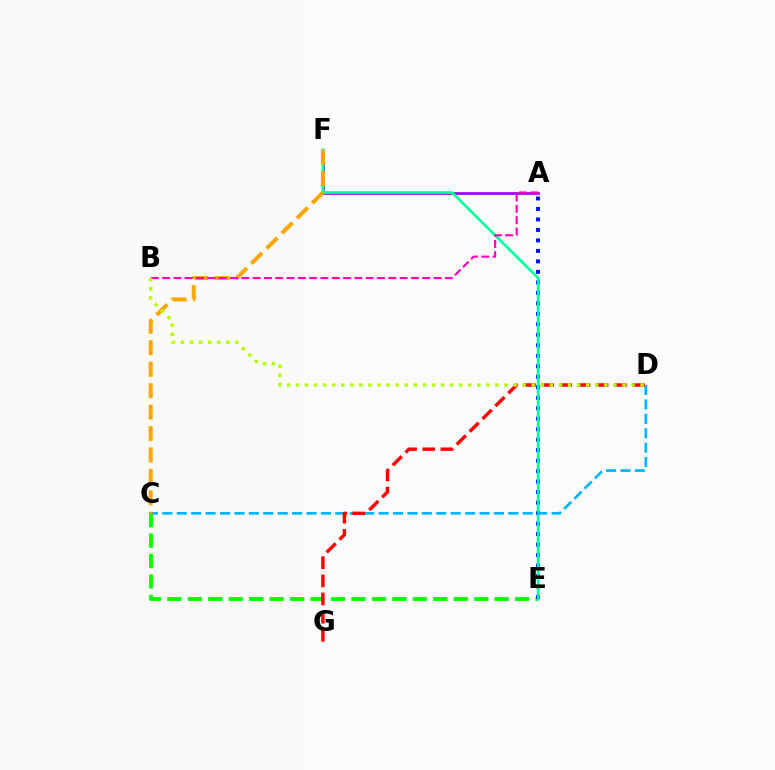{('C', 'E'): [{'color': '#08ff00', 'line_style': 'dashed', 'thickness': 2.78}], ('A', 'F'): [{'color': '#9b00ff', 'line_style': 'solid', 'thickness': 1.94}], ('A', 'E'): [{'color': '#0010ff', 'line_style': 'dotted', 'thickness': 2.85}], ('E', 'F'): [{'color': '#00ff9d', 'line_style': 'solid', 'thickness': 1.93}], ('C', 'D'): [{'color': '#00b5ff', 'line_style': 'dashed', 'thickness': 1.96}], ('C', 'F'): [{'color': '#ffa500', 'line_style': 'dashed', 'thickness': 2.91}], ('D', 'G'): [{'color': '#ff0000', 'line_style': 'dashed', 'thickness': 2.47}], ('A', 'B'): [{'color': '#ff00bd', 'line_style': 'dashed', 'thickness': 1.54}], ('B', 'D'): [{'color': '#b3ff00', 'line_style': 'dotted', 'thickness': 2.46}]}